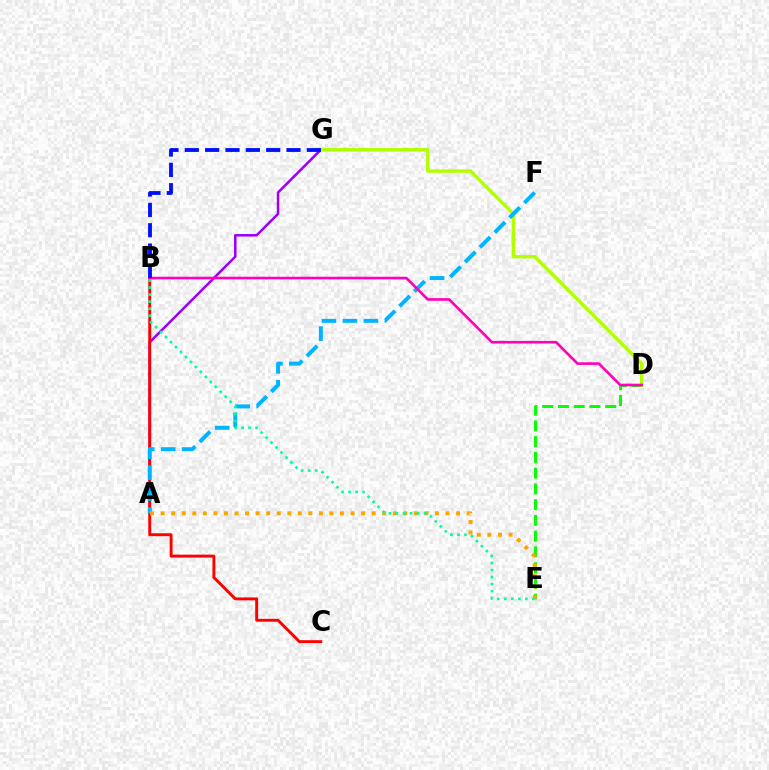{('A', 'G'): [{'color': '#9b00ff', 'line_style': 'solid', 'thickness': 1.81}], ('D', 'E'): [{'color': '#08ff00', 'line_style': 'dashed', 'thickness': 2.14}], ('B', 'C'): [{'color': '#ff0000', 'line_style': 'solid', 'thickness': 2.1}], ('D', 'G'): [{'color': '#b3ff00', 'line_style': 'solid', 'thickness': 2.45}], ('A', 'F'): [{'color': '#00b5ff', 'line_style': 'dashed', 'thickness': 2.85}], ('A', 'E'): [{'color': '#ffa500', 'line_style': 'dotted', 'thickness': 2.87}], ('B', 'D'): [{'color': '#ff00bd', 'line_style': 'solid', 'thickness': 1.89}], ('B', 'E'): [{'color': '#00ff9d', 'line_style': 'dotted', 'thickness': 1.91}], ('B', 'G'): [{'color': '#0010ff', 'line_style': 'dashed', 'thickness': 2.76}]}